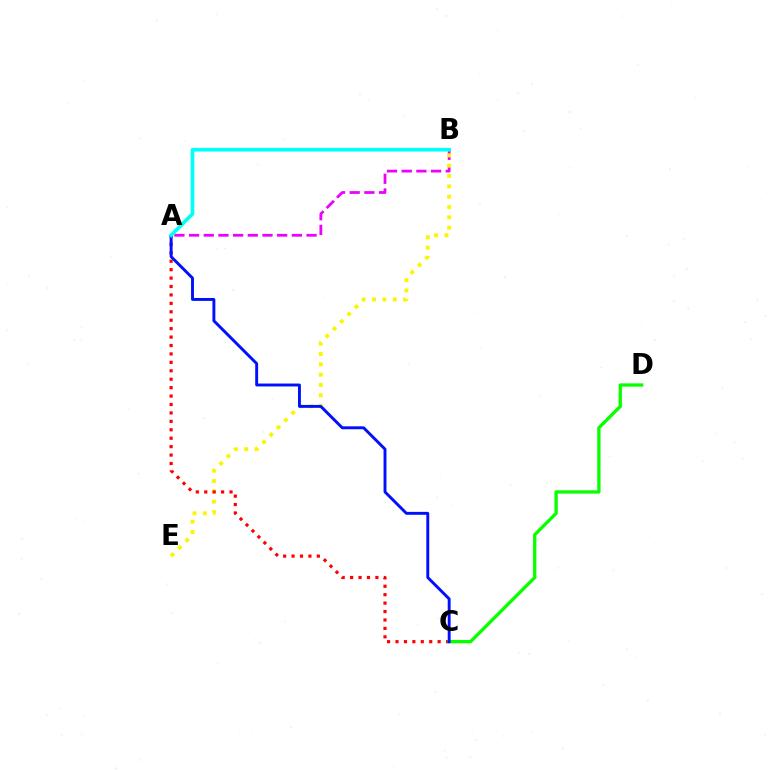{('A', 'B'): [{'color': '#ee00ff', 'line_style': 'dashed', 'thickness': 1.99}, {'color': '#00fff6', 'line_style': 'solid', 'thickness': 2.64}], ('B', 'E'): [{'color': '#fcf500', 'line_style': 'dotted', 'thickness': 2.81}], ('A', 'C'): [{'color': '#ff0000', 'line_style': 'dotted', 'thickness': 2.29}, {'color': '#0010ff', 'line_style': 'solid', 'thickness': 2.1}], ('C', 'D'): [{'color': '#08ff00', 'line_style': 'solid', 'thickness': 2.37}]}